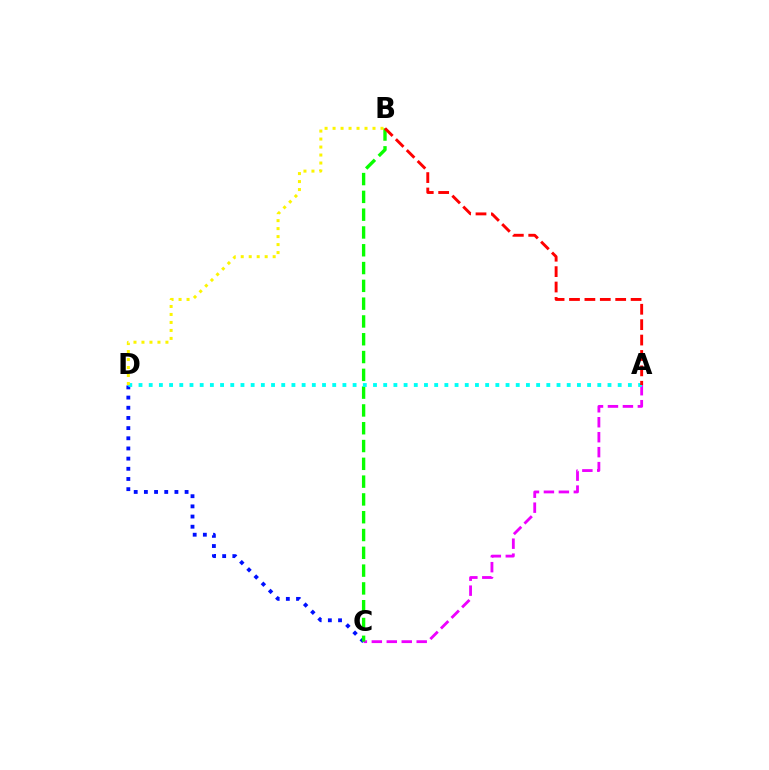{('C', 'D'): [{'color': '#0010ff', 'line_style': 'dotted', 'thickness': 2.76}], ('A', 'C'): [{'color': '#ee00ff', 'line_style': 'dashed', 'thickness': 2.03}], ('B', 'C'): [{'color': '#08ff00', 'line_style': 'dashed', 'thickness': 2.42}], ('A', 'D'): [{'color': '#00fff6', 'line_style': 'dotted', 'thickness': 2.77}], ('B', 'D'): [{'color': '#fcf500', 'line_style': 'dotted', 'thickness': 2.17}], ('A', 'B'): [{'color': '#ff0000', 'line_style': 'dashed', 'thickness': 2.09}]}